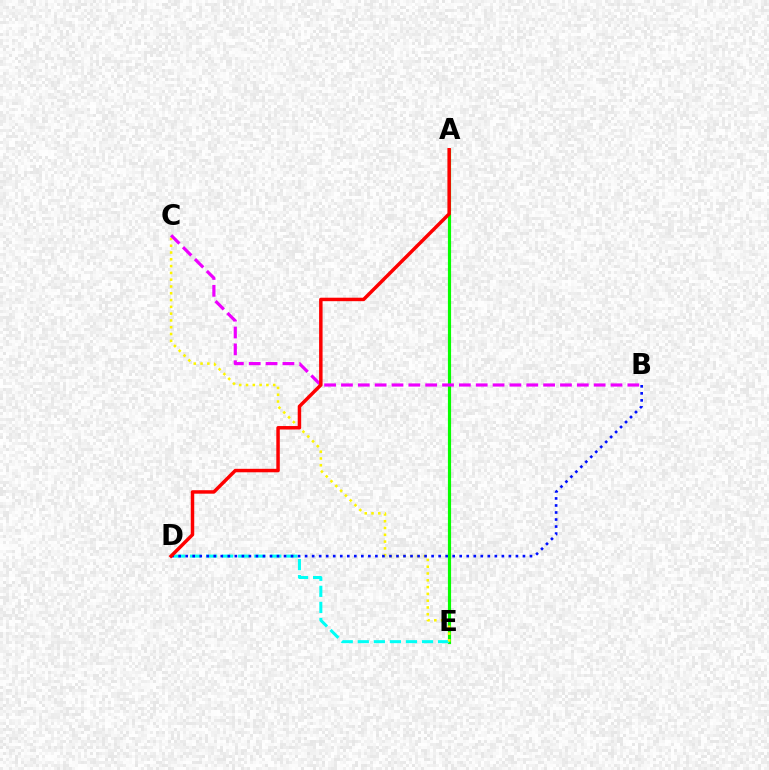{('A', 'E'): [{'color': '#08ff00', 'line_style': 'solid', 'thickness': 2.28}], ('D', 'E'): [{'color': '#00fff6', 'line_style': 'dashed', 'thickness': 2.18}], ('C', 'E'): [{'color': '#fcf500', 'line_style': 'dotted', 'thickness': 1.84}], ('B', 'D'): [{'color': '#0010ff', 'line_style': 'dotted', 'thickness': 1.91}], ('B', 'C'): [{'color': '#ee00ff', 'line_style': 'dashed', 'thickness': 2.29}], ('A', 'D'): [{'color': '#ff0000', 'line_style': 'solid', 'thickness': 2.5}]}